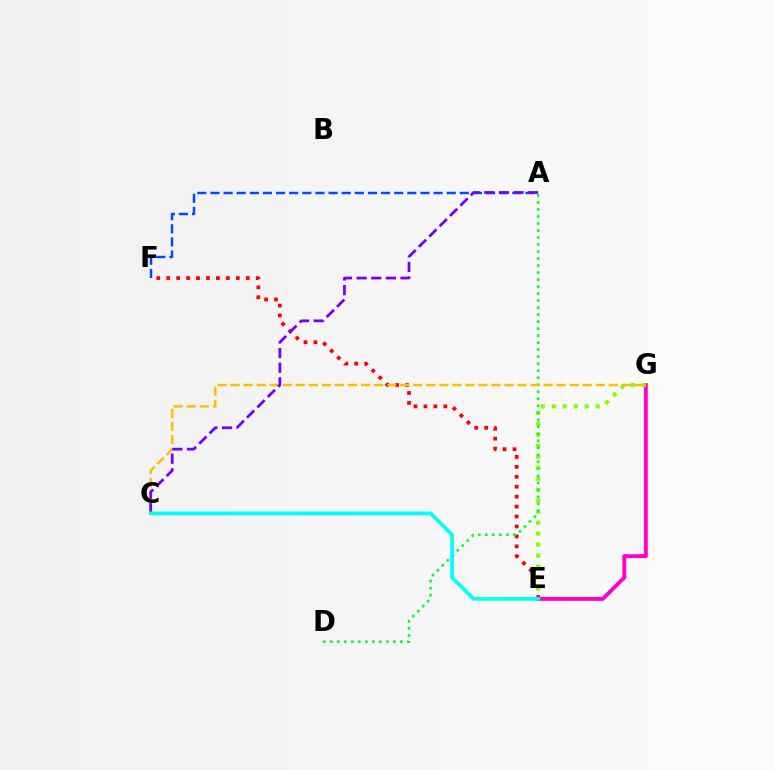{('E', 'G'): [{'color': '#ff00cf', 'line_style': 'solid', 'thickness': 2.8}, {'color': '#84ff00', 'line_style': 'dotted', 'thickness': 2.98}], ('E', 'F'): [{'color': '#ff0000', 'line_style': 'dotted', 'thickness': 2.7}], ('A', 'D'): [{'color': '#00ff39', 'line_style': 'dotted', 'thickness': 1.9}], ('A', 'F'): [{'color': '#004bff', 'line_style': 'dashed', 'thickness': 1.78}], ('C', 'G'): [{'color': '#ffbd00', 'line_style': 'dashed', 'thickness': 1.77}], ('A', 'C'): [{'color': '#7200ff', 'line_style': 'dashed', 'thickness': 1.99}], ('C', 'E'): [{'color': '#00fff6', 'line_style': 'solid', 'thickness': 2.66}]}